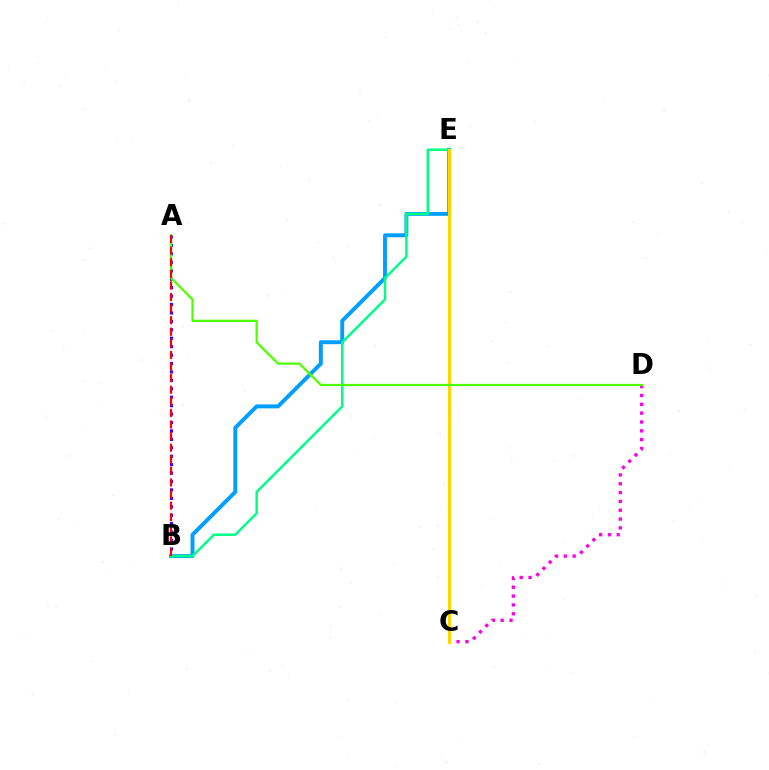{('C', 'D'): [{'color': '#ff00ed', 'line_style': 'dotted', 'thickness': 2.4}], ('B', 'E'): [{'color': '#009eff', 'line_style': 'solid', 'thickness': 2.81}, {'color': '#00ff86', 'line_style': 'solid', 'thickness': 1.77}], ('A', 'B'): [{'color': '#3700ff', 'line_style': 'dotted', 'thickness': 2.29}, {'color': '#ff0000', 'line_style': 'dashed', 'thickness': 1.57}], ('C', 'E'): [{'color': '#ffd500', 'line_style': 'solid', 'thickness': 2.24}], ('A', 'D'): [{'color': '#4fff00', 'line_style': 'solid', 'thickness': 1.62}]}